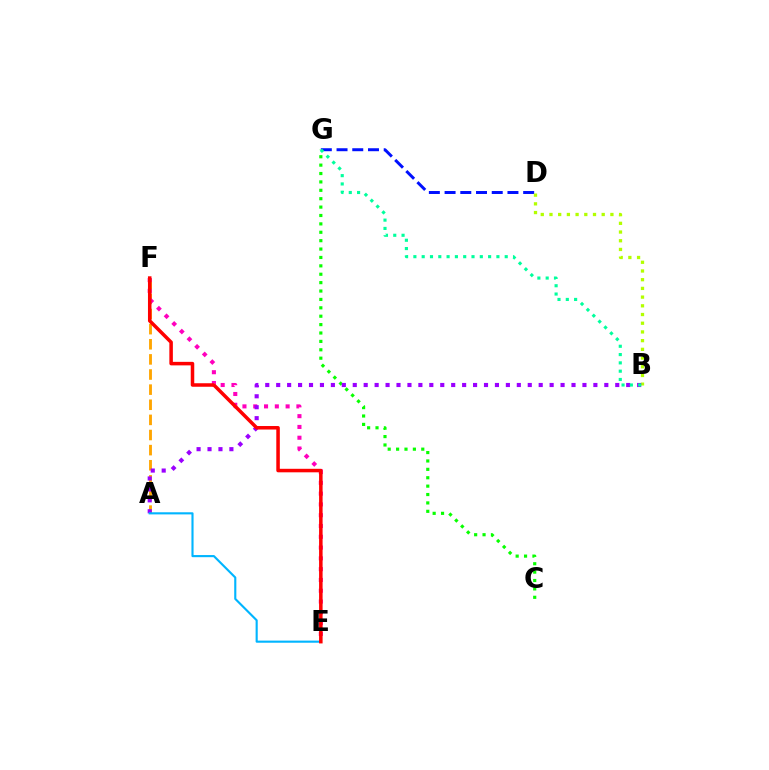{('D', 'G'): [{'color': '#0010ff', 'line_style': 'dashed', 'thickness': 2.14}], ('A', 'F'): [{'color': '#ffa500', 'line_style': 'dashed', 'thickness': 2.05}], ('B', 'D'): [{'color': '#b3ff00', 'line_style': 'dotted', 'thickness': 2.37}], ('E', 'F'): [{'color': '#ff00bd', 'line_style': 'dotted', 'thickness': 2.93}, {'color': '#ff0000', 'line_style': 'solid', 'thickness': 2.53}], ('C', 'G'): [{'color': '#08ff00', 'line_style': 'dotted', 'thickness': 2.28}], ('A', 'B'): [{'color': '#9b00ff', 'line_style': 'dotted', 'thickness': 2.97}], ('A', 'E'): [{'color': '#00b5ff', 'line_style': 'solid', 'thickness': 1.53}], ('B', 'G'): [{'color': '#00ff9d', 'line_style': 'dotted', 'thickness': 2.26}]}